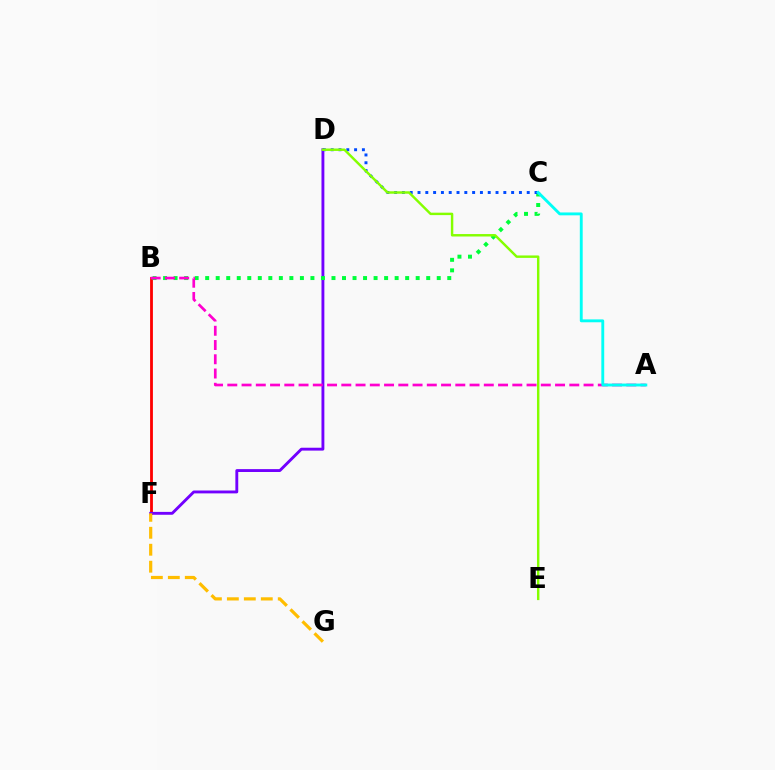{('B', 'F'): [{'color': '#ff0000', 'line_style': 'solid', 'thickness': 2.02}], ('D', 'F'): [{'color': '#7200ff', 'line_style': 'solid', 'thickness': 2.07}], ('B', 'C'): [{'color': '#00ff39', 'line_style': 'dotted', 'thickness': 2.86}], ('C', 'D'): [{'color': '#004bff', 'line_style': 'dotted', 'thickness': 2.12}], ('F', 'G'): [{'color': '#ffbd00', 'line_style': 'dashed', 'thickness': 2.3}], ('A', 'B'): [{'color': '#ff00cf', 'line_style': 'dashed', 'thickness': 1.94}], ('A', 'C'): [{'color': '#00fff6', 'line_style': 'solid', 'thickness': 2.07}], ('D', 'E'): [{'color': '#84ff00', 'line_style': 'solid', 'thickness': 1.75}]}